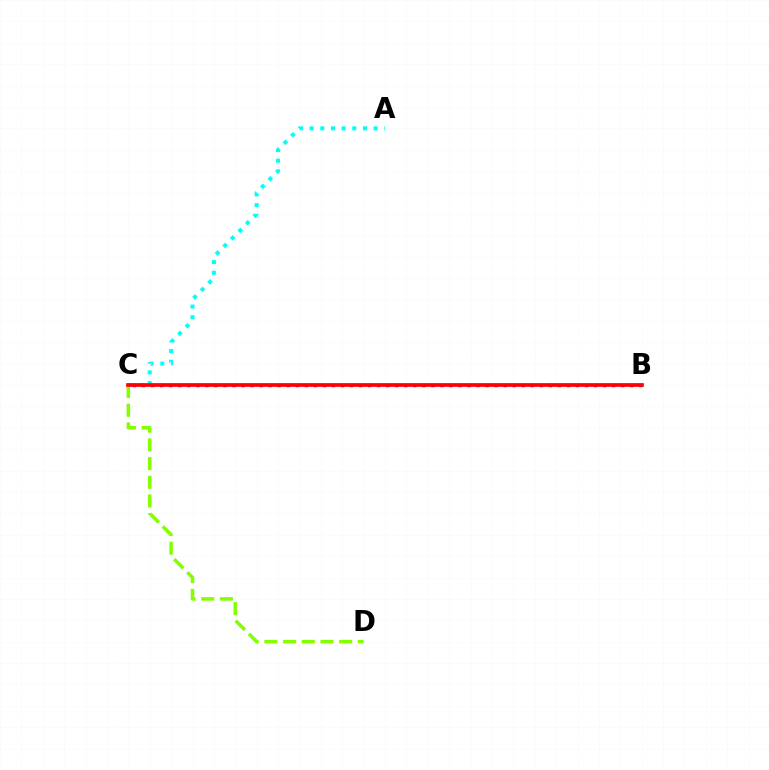{('C', 'D'): [{'color': '#84ff00', 'line_style': 'dashed', 'thickness': 2.54}], ('A', 'C'): [{'color': '#00fff6', 'line_style': 'dotted', 'thickness': 2.9}], ('B', 'C'): [{'color': '#7200ff', 'line_style': 'dotted', 'thickness': 2.46}, {'color': '#ff0000', 'line_style': 'solid', 'thickness': 2.67}]}